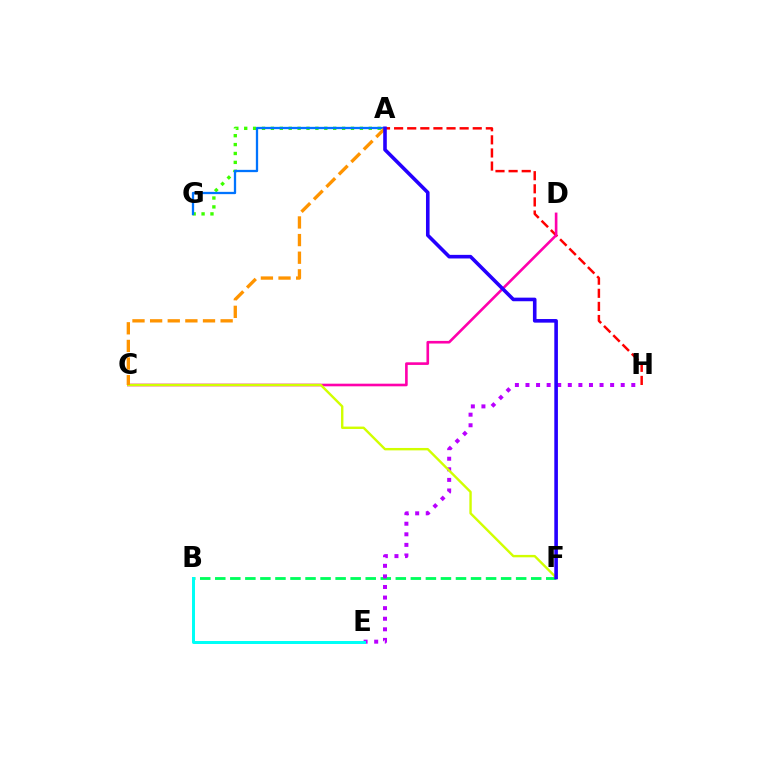{('A', 'G'): [{'color': '#3dff00', 'line_style': 'dotted', 'thickness': 2.42}, {'color': '#0074ff', 'line_style': 'solid', 'thickness': 1.65}], ('A', 'H'): [{'color': '#ff0000', 'line_style': 'dashed', 'thickness': 1.78}], ('C', 'D'): [{'color': '#ff00ac', 'line_style': 'solid', 'thickness': 1.89}], ('B', 'F'): [{'color': '#00ff5c', 'line_style': 'dashed', 'thickness': 2.04}], ('E', 'H'): [{'color': '#b900ff', 'line_style': 'dotted', 'thickness': 2.88}], ('C', 'F'): [{'color': '#d1ff00', 'line_style': 'solid', 'thickness': 1.73}], ('B', 'E'): [{'color': '#00fff6', 'line_style': 'solid', 'thickness': 2.15}], ('A', 'C'): [{'color': '#ff9400', 'line_style': 'dashed', 'thickness': 2.39}], ('A', 'F'): [{'color': '#2500ff', 'line_style': 'solid', 'thickness': 2.59}]}